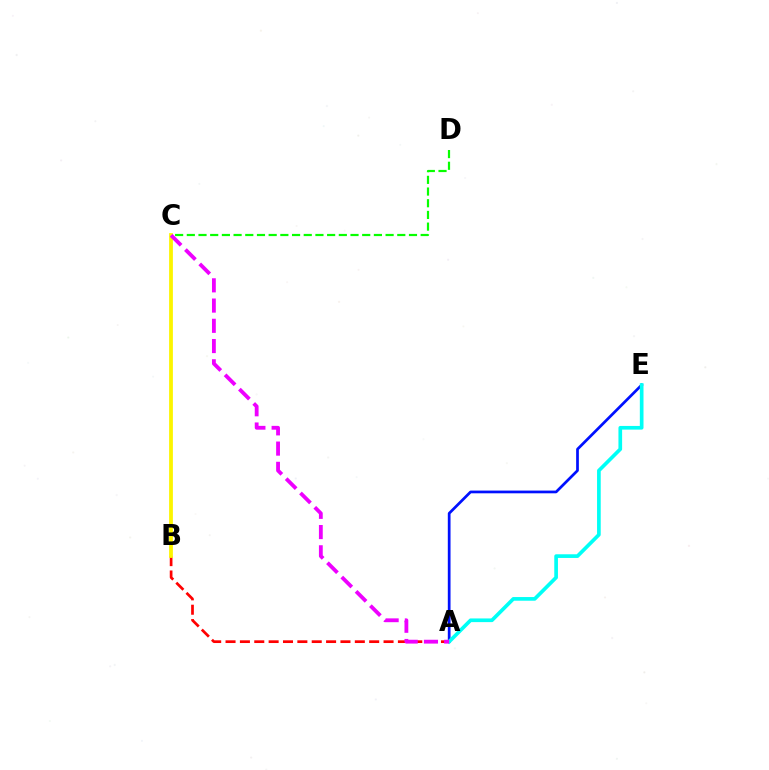{('A', 'B'): [{'color': '#ff0000', 'line_style': 'dashed', 'thickness': 1.95}], ('C', 'D'): [{'color': '#08ff00', 'line_style': 'dashed', 'thickness': 1.59}], ('B', 'C'): [{'color': '#fcf500', 'line_style': 'solid', 'thickness': 2.72}], ('A', 'E'): [{'color': '#0010ff', 'line_style': 'solid', 'thickness': 1.96}, {'color': '#00fff6', 'line_style': 'solid', 'thickness': 2.65}], ('A', 'C'): [{'color': '#ee00ff', 'line_style': 'dashed', 'thickness': 2.75}]}